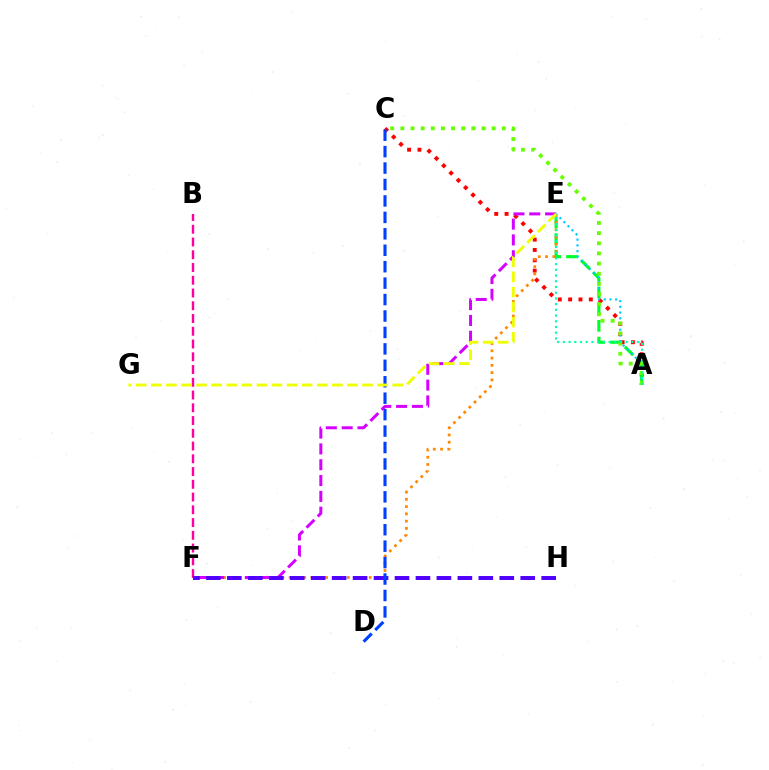{('A', 'C'): [{'color': '#ff0000', 'line_style': 'dotted', 'thickness': 2.81}, {'color': '#66ff00', 'line_style': 'dotted', 'thickness': 2.76}], ('B', 'F'): [{'color': '#ff00a0', 'line_style': 'dashed', 'thickness': 1.73}], ('A', 'E'): [{'color': '#00ff27', 'line_style': 'dashed', 'thickness': 2.27}, {'color': '#00c7ff', 'line_style': 'dotted', 'thickness': 1.56}, {'color': '#00ffaf', 'line_style': 'dotted', 'thickness': 1.55}], ('E', 'F'): [{'color': '#ff8800', 'line_style': 'dotted', 'thickness': 1.98}, {'color': '#d600ff', 'line_style': 'dashed', 'thickness': 2.15}], ('F', 'H'): [{'color': '#4f00ff', 'line_style': 'dashed', 'thickness': 2.85}], ('C', 'D'): [{'color': '#003fff', 'line_style': 'dashed', 'thickness': 2.23}], ('E', 'G'): [{'color': '#eeff00', 'line_style': 'dashed', 'thickness': 2.05}]}